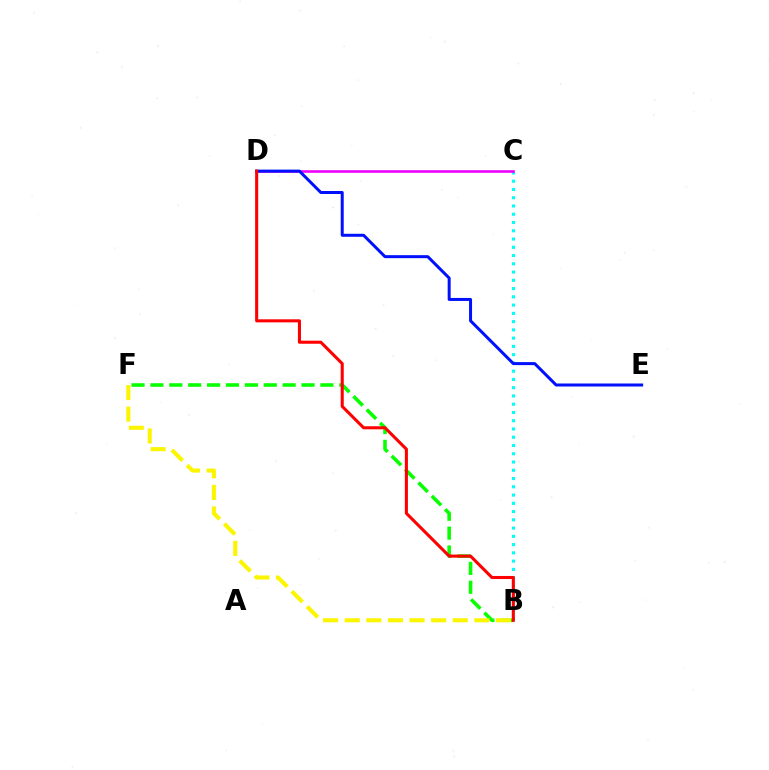{('B', 'C'): [{'color': '#00fff6', 'line_style': 'dotted', 'thickness': 2.24}], ('C', 'D'): [{'color': '#ee00ff', 'line_style': 'solid', 'thickness': 1.87}], ('B', 'F'): [{'color': '#08ff00', 'line_style': 'dashed', 'thickness': 2.57}, {'color': '#fcf500', 'line_style': 'dashed', 'thickness': 2.94}], ('D', 'E'): [{'color': '#0010ff', 'line_style': 'solid', 'thickness': 2.16}], ('B', 'D'): [{'color': '#ff0000', 'line_style': 'solid', 'thickness': 2.21}]}